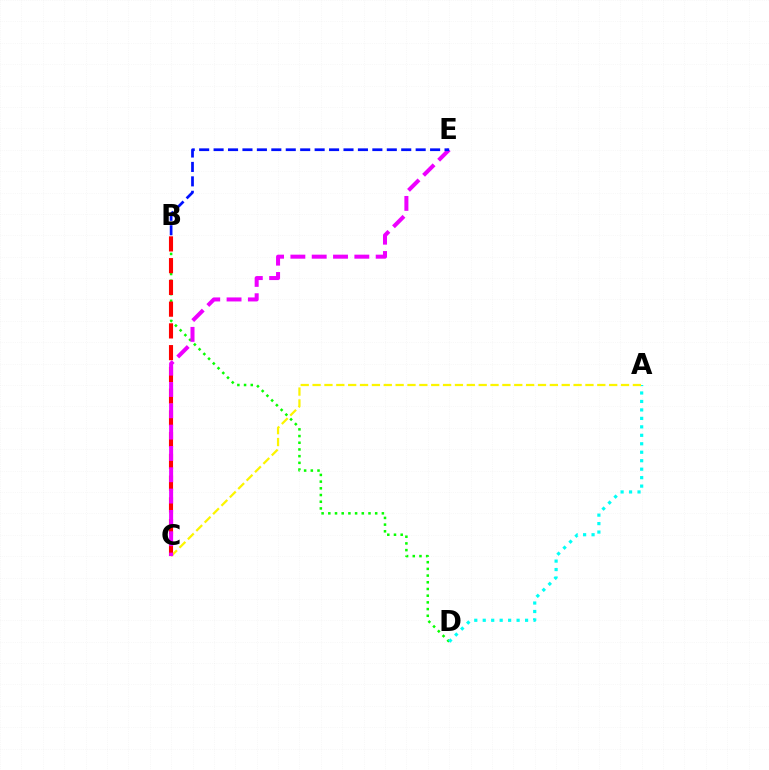{('B', 'D'): [{'color': '#08ff00', 'line_style': 'dotted', 'thickness': 1.82}], ('A', 'D'): [{'color': '#00fff6', 'line_style': 'dotted', 'thickness': 2.3}], ('B', 'C'): [{'color': '#ff0000', 'line_style': 'dashed', 'thickness': 2.95}], ('A', 'C'): [{'color': '#fcf500', 'line_style': 'dashed', 'thickness': 1.61}], ('C', 'E'): [{'color': '#ee00ff', 'line_style': 'dashed', 'thickness': 2.9}], ('B', 'E'): [{'color': '#0010ff', 'line_style': 'dashed', 'thickness': 1.96}]}